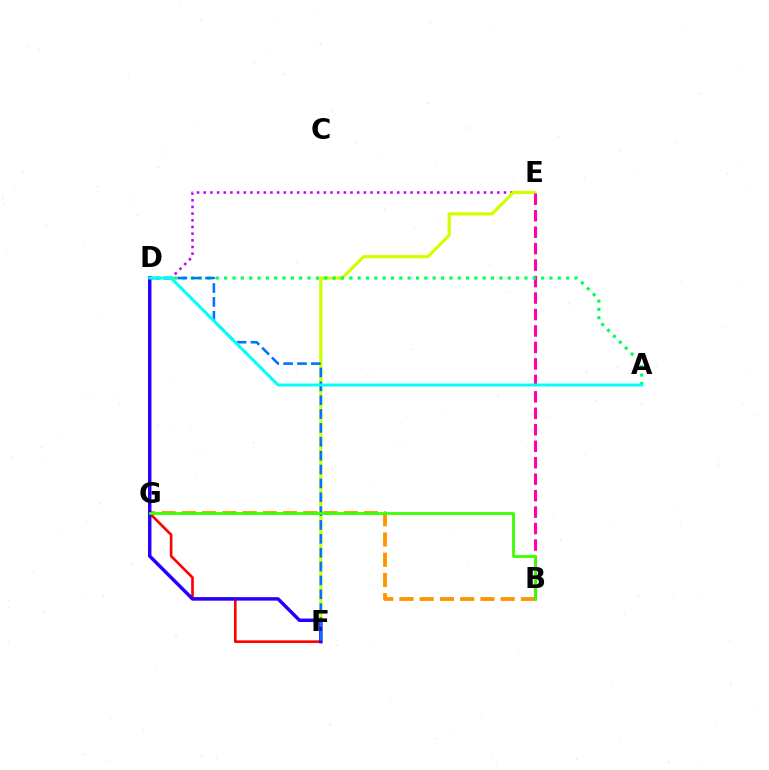{('B', 'G'): [{'color': '#ff9400', 'line_style': 'dashed', 'thickness': 2.75}, {'color': '#3dff00', 'line_style': 'solid', 'thickness': 2.04}], ('D', 'E'): [{'color': '#b900ff', 'line_style': 'dotted', 'thickness': 1.81}], ('E', 'F'): [{'color': '#d1ff00', 'line_style': 'solid', 'thickness': 2.3}], ('B', 'E'): [{'color': '#ff00ac', 'line_style': 'dashed', 'thickness': 2.24}], ('A', 'D'): [{'color': '#00ff5c', 'line_style': 'dotted', 'thickness': 2.27}, {'color': '#00fff6', 'line_style': 'solid', 'thickness': 2.11}], ('F', 'G'): [{'color': '#ff0000', 'line_style': 'solid', 'thickness': 1.9}], ('D', 'F'): [{'color': '#2500ff', 'line_style': 'solid', 'thickness': 2.49}, {'color': '#0074ff', 'line_style': 'dashed', 'thickness': 1.88}]}